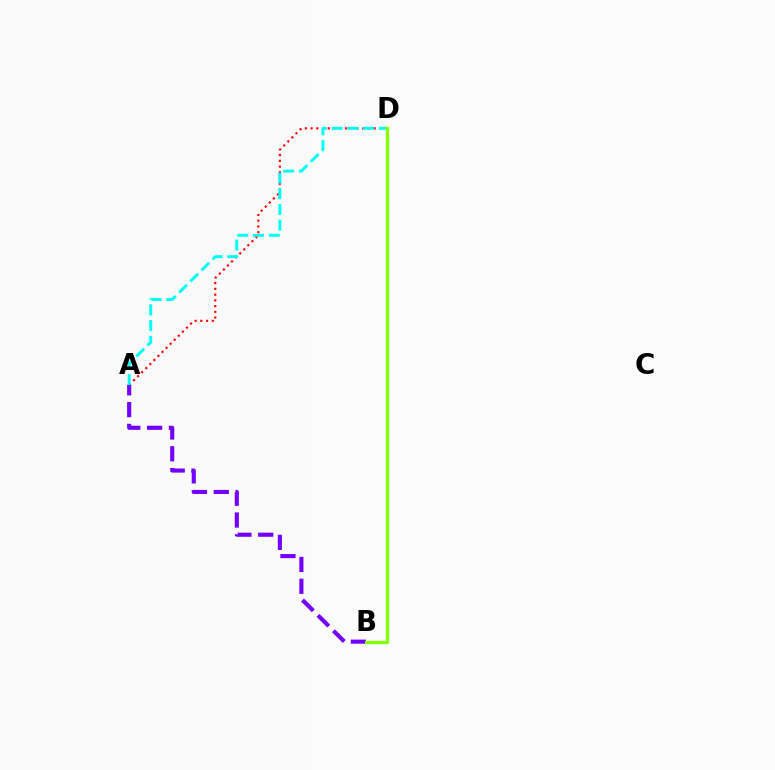{('A', 'D'): [{'color': '#ff0000', 'line_style': 'dotted', 'thickness': 1.56}, {'color': '#00fff6', 'line_style': 'dashed', 'thickness': 2.14}], ('A', 'B'): [{'color': '#7200ff', 'line_style': 'dashed', 'thickness': 2.96}], ('B', 'D'): [{'color': '#84ff00', 'line_style': 'solid', 'thickness': 2.34}]}